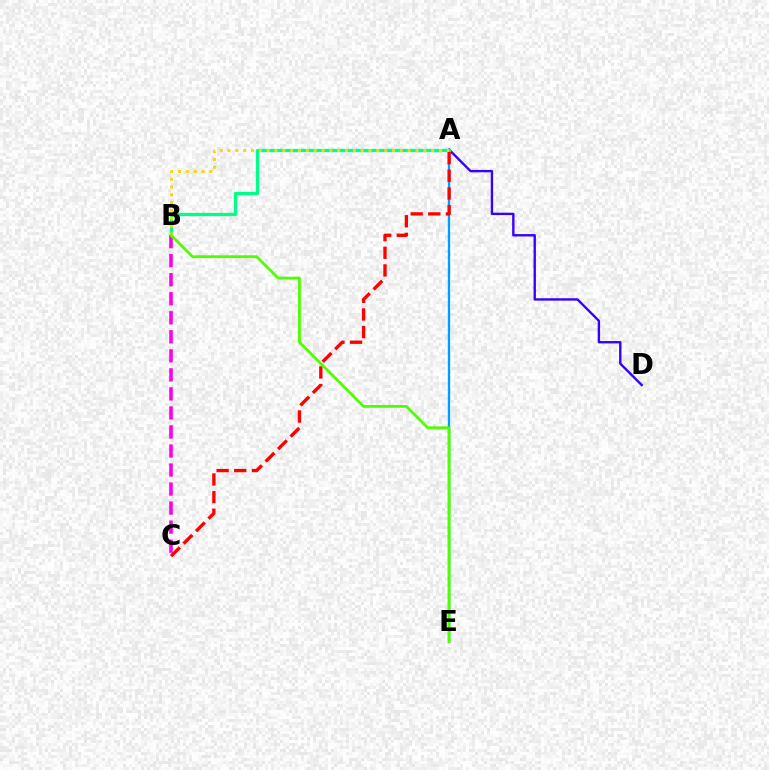{('A', 'D'): [{'color': '#3700ff', 'line_style': 'solid', 'thickness': 1.71}], ('A', 'B'): [{'color': '#00ff86', 'line_style': 'solid', 'thickness': 2.36}, {'color': '#ffd500', 'line_style': 'dotted', 'thickness': 2.13}], ('B', 'C'): [{'color': '#ff00ed', 'line_style': 'dashed', 'thickness': 2.59}], ('A', 'E'): [{'color': '#009eff', 'line_style': 'solid', 'thickness': 1.69}], ('A', 'C'): [{'color': '#ff0000', 'line_style': 'dashed', 'thickness': 2.4}], ('B', 'E'): [{'color': '#4fff00', 'line_style': 'solid', 'thickness': 2.01}]}